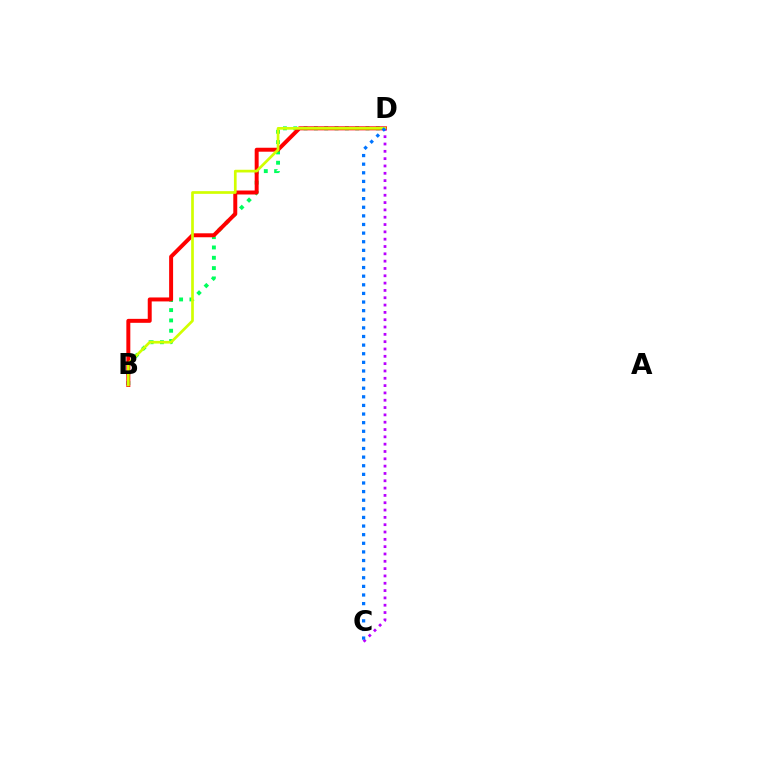{('B', 'D'): [{'color': '#00ff5c', 'line_style': 'dotted', 'thickness': 2.8}, {'color': '#ff0000', 'line_style': 'solid', 'thickness': 2.85}, {'color': '#d1ff00', 'line_style': 'solid', 'thickness': 1.94}], ('C', 'D'): [{'color': '#b900ff', 'line_style': 'dotted', 'thickness': 1.99}, {'color': '#0074ff', 'line_style': 'dotted', 'thickness': 2.34}]}